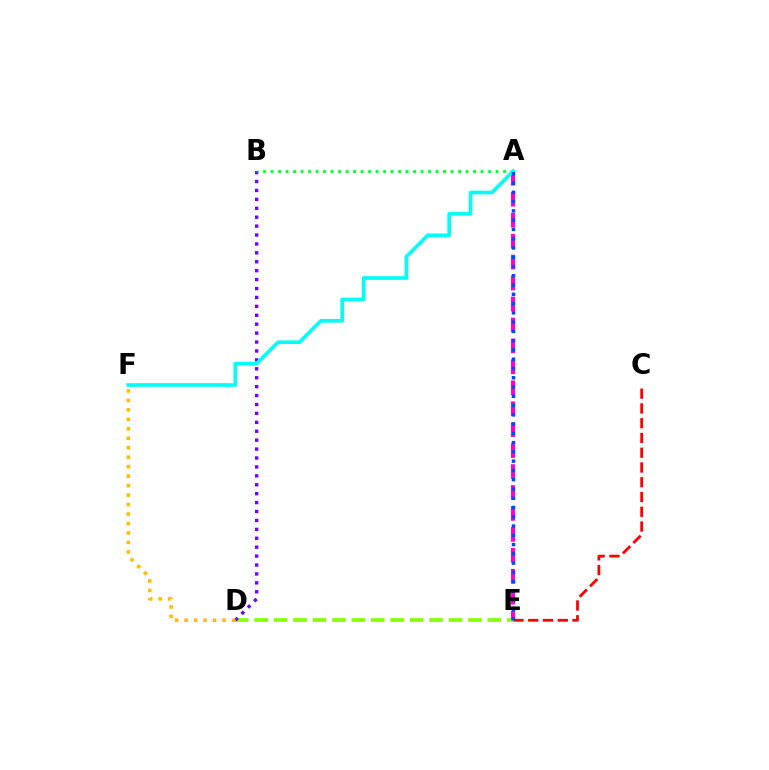{('D', 'E'): [{'color': '#84ff00', 'line_style': 'dashed', 'thickness': 2.64}], ('B', 'D'): [{'color': '#7200ff', 'line_style': 'dotted', 'thickness': 2.42}], ('A', 'E'): [{'color': '#ff00cf', 'line_style': 'dashed', 'thickness': 2.85}, {'color': '#004bff', 'line_style': 'dotted', 'thickness': 2.52}], ('A', 'B'): [{'color': '#00ff39', 'line_style': 'dotted', 'thickness': 2.04}], ('A', 'F'): [{'color': '#00fff6', 'line_style': 'solid', 'thickness': 2.63}], ('C', 'E'): [{'color': '#ff0000', 'line_style': 'dashed', 'thickness': 2.01}], ('D', 'F'): [{'color': '#ffbd00', 'line_style': 'dotted', 'thickness': 2.57}]}